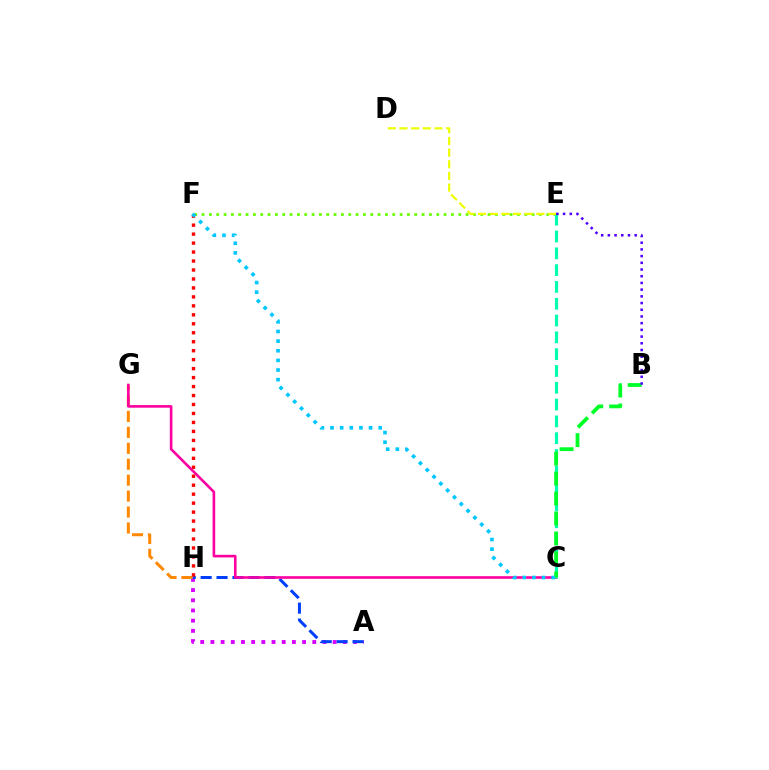{('E', 'F'): [{'color': '#66ff00', 'line_style': 'dotted', 'thickness': 1.99}], ('A', 'H'): [{'color': '#d600ff', 'line_style': 'dotted', 'thickness': 2.77}, {'color': '#003fff', 'line_style': 'dashed', 'thickness': 2.16}], ('G', 'H'): [{'color': '#ff8800', 'line_style': 'dashed', 'thickness': 2.16}], ('C', 'G'): [{'color': '#ff00a0', 'line_style': 'solid', 'thickness': 1.89}], ('F', 'H'): [{'color': '#ff0000', 'line_style': 'dotted', 'thickness': 2.44}], ('C', 'E'): [{'color': '#00ffaf', 'line_style': 'dashed', 'thickness': 2.28}], ('B', 'C'): [{'color': '#00ff27', 'line_style': 'dashed', 'thickness': 2.71}], ('D', 'E'): [{'color': '#eeff00', 'line_style': 'dashed', 'thickness': 1.58}], ('B', 'E'): [{'color': '#4f00ff', 'line_style': 'dotted', 'thickness': 1.82}], ('C', 'F'): [{'color': '#00c7ff', 'line_style': 'dotted', 'thickness': 2.62}]}